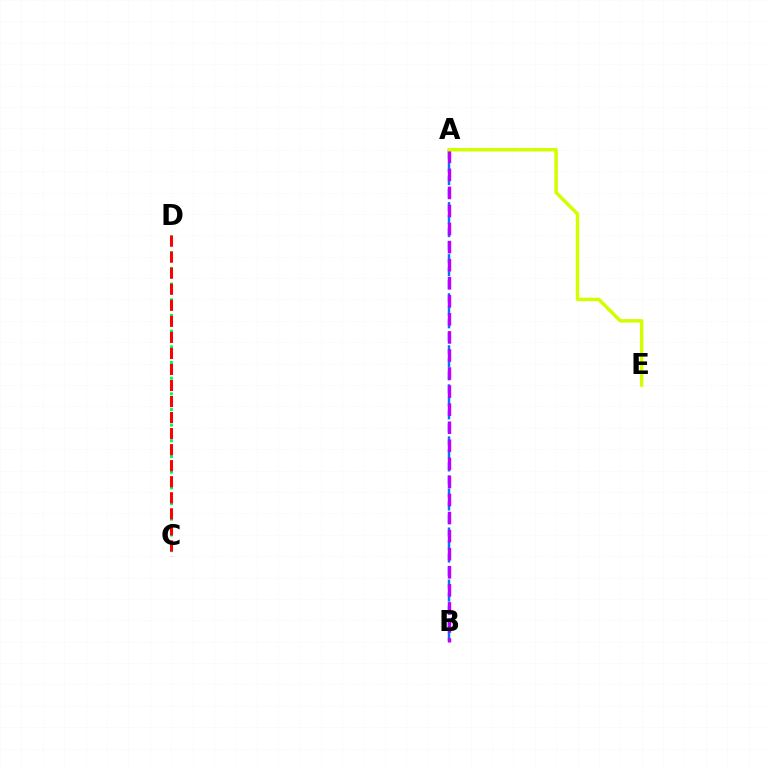{('C', 'D'): [{'color': '#00ff5c', 'line_style': 'dotted', 'thickness': 2.13}, {'color': '#ff0000', 'line_style': 'dashed', 'thickness': 2.18}], ('A', 'B'): [{'color': '#0074ff', 'line_style': 'dashed', 'thickness': 1.77}, {'color': '#b900ff', 'line_style': 'dashed', 'thickness': 2.45}], ('A', 'E'): [{'color': '#d1ff00', 'line_style': 'solid', 'thickness': 2.5}]}